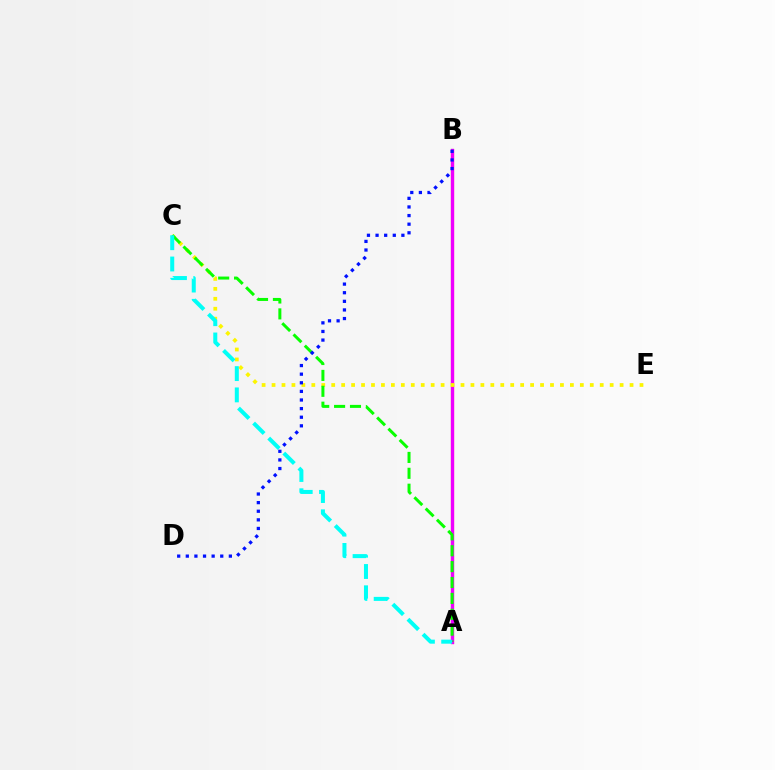{('A', 'B'): [{'color': '#ff0000', 'line_style': 'solid', 'thickness': 2.25}, {'color': '#ee00ff', 'line_style': 'solid', 'thickness': 2.36}], ('C', 'E'): [{'color': '#fcf500', 'line_style': 'dotted', 'thickness': 2.7}], ('A', 'C'): [{'color': '#08ff00', 'line_style': 'dashed', 'thickness': 2.16}, {'color': '#00fff6', 'line_style': 'dashed', 'thickness': 2.89}], ('B', 'D'): [{'color': '#0010ff', 'line_style': 'dotted', 'thickness': 2.34}]}